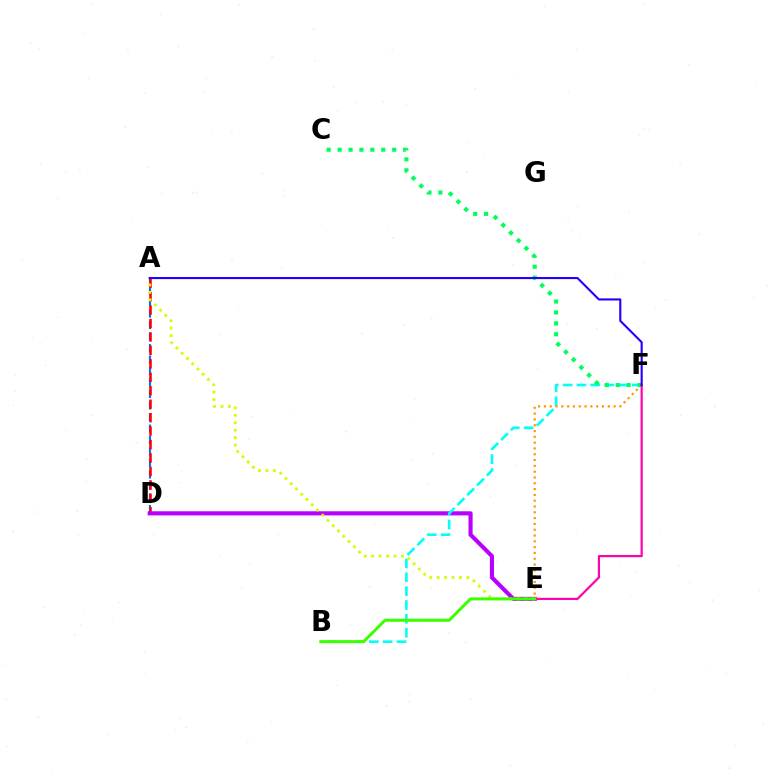{('A', 'D'): [{'color': '#0074ff', 'line_style': 'dashed', 'thickness': 1.56}, {'color': '#ff0000', 'line_style': 'dashed', 'thickness': 1.83}], ('D', 'E'): [{'color': '#b900ff', 'line_style': 'solid', 'thickness': 2.96}], ('B', 'F'): [{'color': '#00fff6', 'line_style': 'dashed', 'thickness': 1.88}], ('E', 'F'): [{'color': '#ff9400', 'line_style': 'dotted', 'thickness': 1.58}, {'color': '#ff00ac', 'line_style': 'solid', 'thickness': 1.58}], ('C', 'F'): [{'color': '#00ff5c', 'line_style': 'dotted', 'thickness': 2.97}], ('A', 'E'): [{'color': '#d1ff00', 'line_style': 'dotted', 'thickness': 2.02}], ('A', 'F'): [{'color': '#2500ff', 'line_style': 'solid', 'thickness': 1.52}], ('B', 'E'): [{'color': '#3dff00', 'line_style': 'solid', 'thickness': 2.18}]}